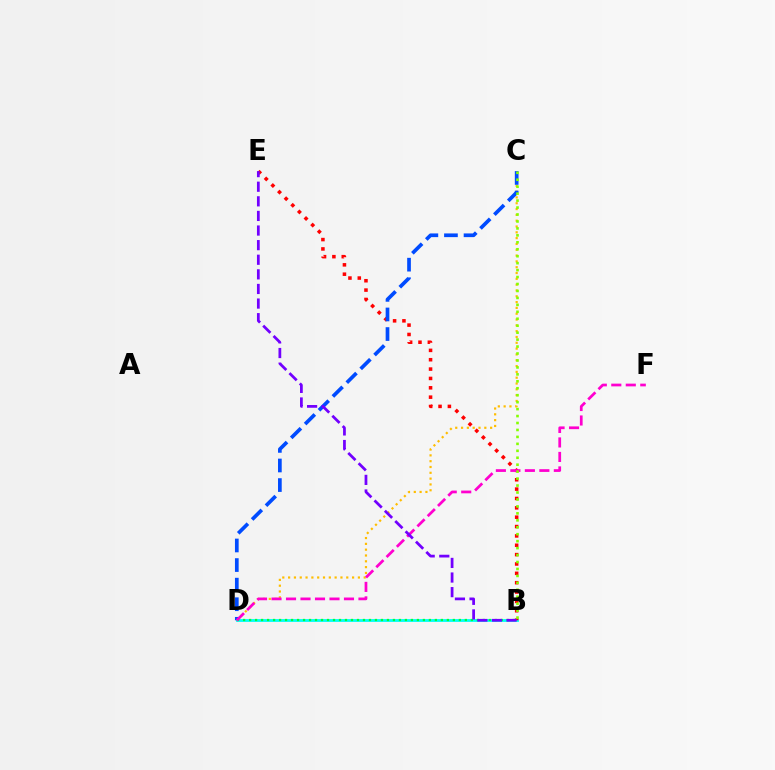{('B', 'D'): [{'color': '#00fff6', 'line_style': 'solid', 'thickness': 2.02}, {'color': '#00ff39', 'line_style': 'dotted', 'thickness': 1.63}], ('C', 'D'): [{'color': '#ffbd00', 'line_style': 'dotted', 'thickness': 1.58}, {'color': '#004bff', 'line_style': 'dashed', 'thickness': 2.66}], ('B', 'E'): [{'color': '#ff0000', 'line_style': 'dotted', 'thickness': 2.54}, {'color': '#7200ff', 'line_style': 'dashed', 'thickness': 1.98}], ('D', 'F'): [{'color': '#ff00cf', 'line_style': 'dashed', 'thickness': 1.97}], ('B', 'C'): [{'color': '#84ff00', 'line_style': 'dotted', 'thickness': 1.89}]}